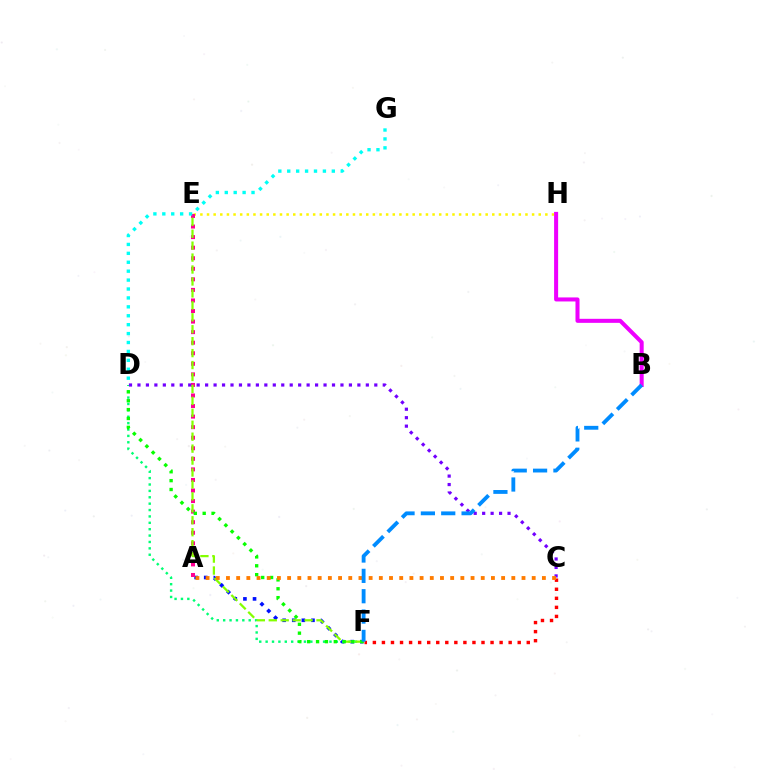{('E', 'H'): [{'color': '#fcf500', 'line_style': 'dotted', 'thickness': 1.8}], ('A', 'F'): [{'color': '#0010ff', 'line_style': 'dotted', 'thickness': 2.61}], ('C', 'F'): [{'color': '#ff0000', 'line_style': 'dotted', 'thickness': 2.46}], ('B', 'H'): [{'color': '#ee00ff', 'line_style': 'solid', 'thickness': 2.9}], ('D', 'F'): [{'color': '#00ff74', 'line_style': 'dotted', 'thickness': 1.73}, {'color': '#08ff00', 'line_style': 'dotted', 'thickness': 2.41}], ('A', 'E'): [{'color': '#ff0094', 'line_style': 'dotted', 'thickness': 2.87}], ('D', 'G'): [{'color': '#00fff6', 'line_style': 'dotted', 'thickness': 2.42}], ('C', 'D'): [{'color': '#7200ff', 'line_style': 'dotted', 'thickness': 2.3}], ('E', 'F'): [{'color': '#84ff00', 'line_style': 'dashed', 'thickness': 1.62}], ('A', 'C'): [{'color': '#ff7c00', 'line_style': 'dotted', 'thickness': 2.77}], ('B', 'F'): [{'color': '#008cff', 'line_style': 'dashed', 'thickness': 2.76}]}